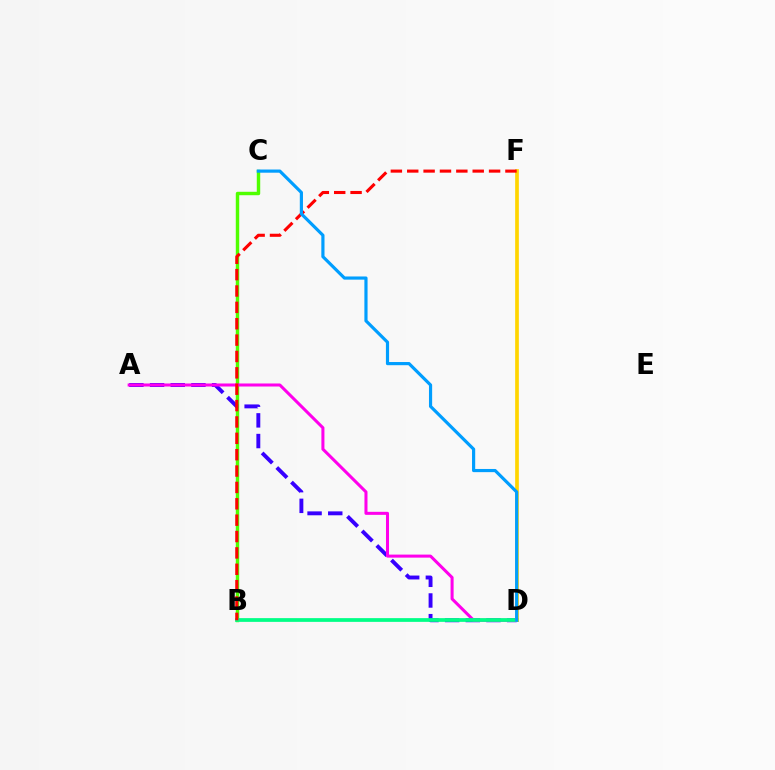{('B', 'C'): [{'color': '#4fff00', 'line_style': 'solid', 'thickness': 2.47}], ('A', 'D'): [{'color': '#3700ff', 'line_style': 'dashed', 'thickness': 2.81}, {'color': '#ff00ed', 'line_style': 'solid', 'thickness': 2.19}], ('B', 'D'): [{'color': '#00ff86', 'line_style': 'solid', 'thickness': 2.69}], ('D', 'F'): [{'color': '#ffd500', 'line_style': 'solid', 'thickness': 2.65}], ('B', 'F'): [{'color': '#ff0000', 'line_style': 'dashed', 'thickness': 2.22}], ('C', 'D'): [{'color': '#009eff', 'line_style': 'solid', 'thickness': 2.28}]}